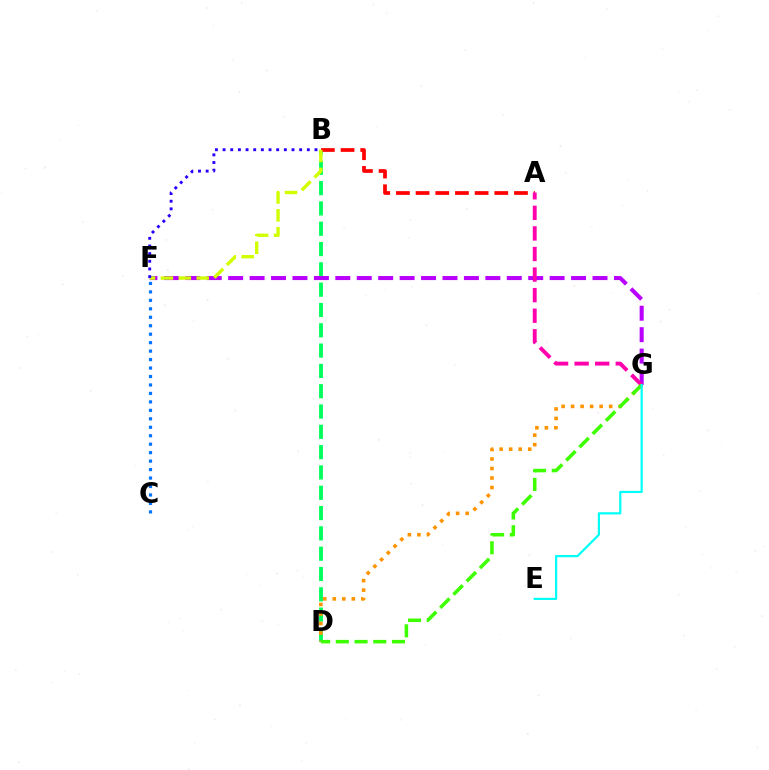{('B', 'D'): [{'color': '#00ff5c', 'line_style': 'dashed', 'thickness': 2.76}], ('F', 'G'): [{'color': '#b900ff', 'line_style': 'dashed', 'thickness': 2.91}], ('A', 'B'): [{'color': '#ff0000', 'line_style': 'dashed', 'thickness': 2.67}], ('A', 'G'): [{'color': '#ff00ac', 'line_style': 'dashed', 'thickness': 2.79}], ('C', 'F'): [{'color': '#0074ff', 'line_style': 'dotted', 'thickness': 2.3}], ('B', 'F'): [{'color': '#d1ff00', 'line_style': 'dashed', 'thickness': 2.43}, {'color': '#2500ff', 'line_style': 'dotted', 'thickness': 2.08}], ('D', 'G'): [{'color': '#ff9400', 'line_style': 'dotted', 'thickness': 2.59}, {'color': '#3dff00', 'line_style': 'dashed', 'thickness': 2.54}], ('E', 'G'): [{'color': '#00fff6', 'line_style': 'solid', 'thickness': 1.58}]}